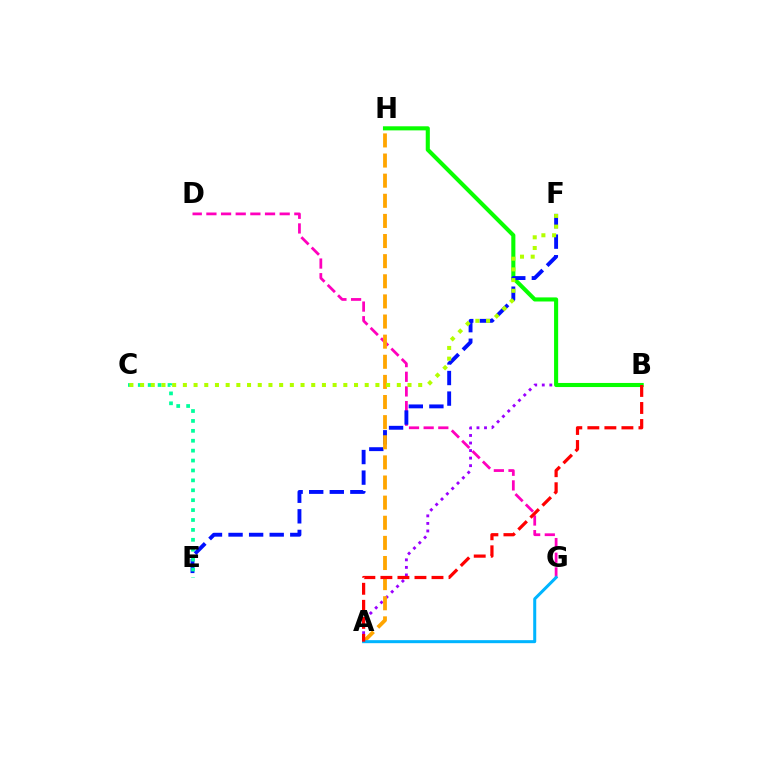{('A', 'B'): [{'color': '#9b00ff', 'line_style': 'dotted', 'thickness': 2.05}, {'color': '#ff0000', 'line_style': 'dashed', 'thickness': 2.31}], ('D', 'G'): [{'color': '#ff00bd', 'line_style': 'dashed', 'thickness': 1.99}], ('B', 'H'): [{'color': '#08ff00', 'line_style': 'solid', 'thickness': 2.94}], ('E', 'F'): [{'color': '#0010ff', 'line_style': 'dashed', 'thickness': 2.79}], ('A', 'H'): [{'color': '#ffa500', 'line_style': 'dashed', 'thickness': 2.73}], ('C', 'E'): [{'color': '#00ff9d', 'line_style': 'dotted', 'thickness': 2.69}], ('C', 'F'): [{'color': '#b3ff00', 'line_style': 'dotted', 'thickness': 2.91}], ('A', 'G'): [{'color': '#00b5ff', 'line_style': 'solid', 'thickness': 2.18}]}